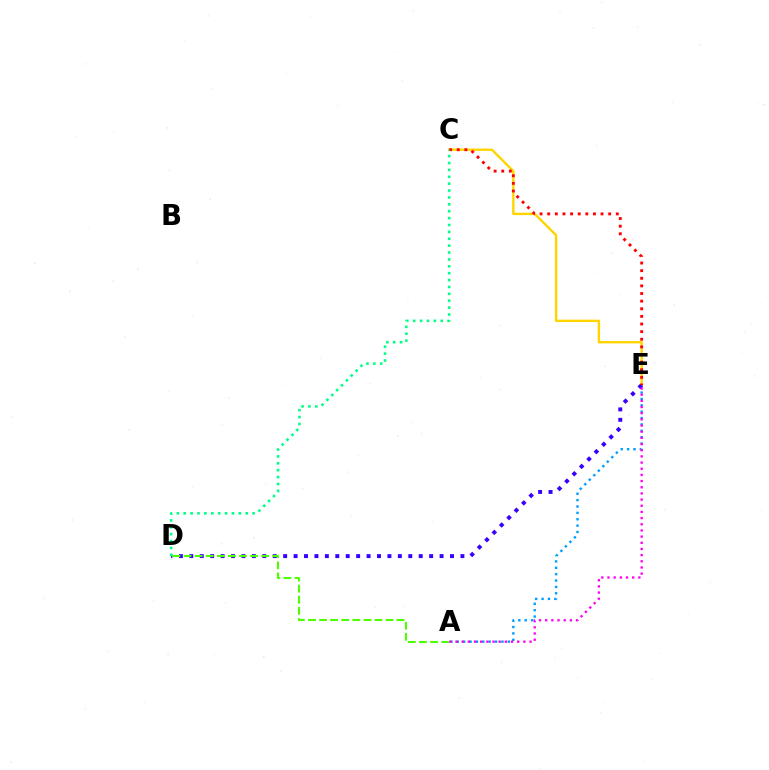{('A', 'E'): [{'color': '#009eff', 'line_style': 'dotted', 'thickness': 1.73}, {'color': '#ff00ed', 'line_style': 'dotted', 'thickness': 1.68}], ('C', 'E'): [{'color': '#ffd500', 'line_style': 'solid', 'thickness': 1.72}, {'color': '#ff0000', 'line_style': 'dotted', 'thickness': 2.07}], ('D', 'E'): [{'color': '#3700ff', 'line_style': 'dotted', 'thickness': 2.83}], ('C', 'D'): [{'color': '#00ff86', 'line_style': 'dotted', 'thickness': 1.87}], ('A', 'D'): [{'color': '#4fff00', 'line_style': 'dashed', 'thickness': 1.51}]}